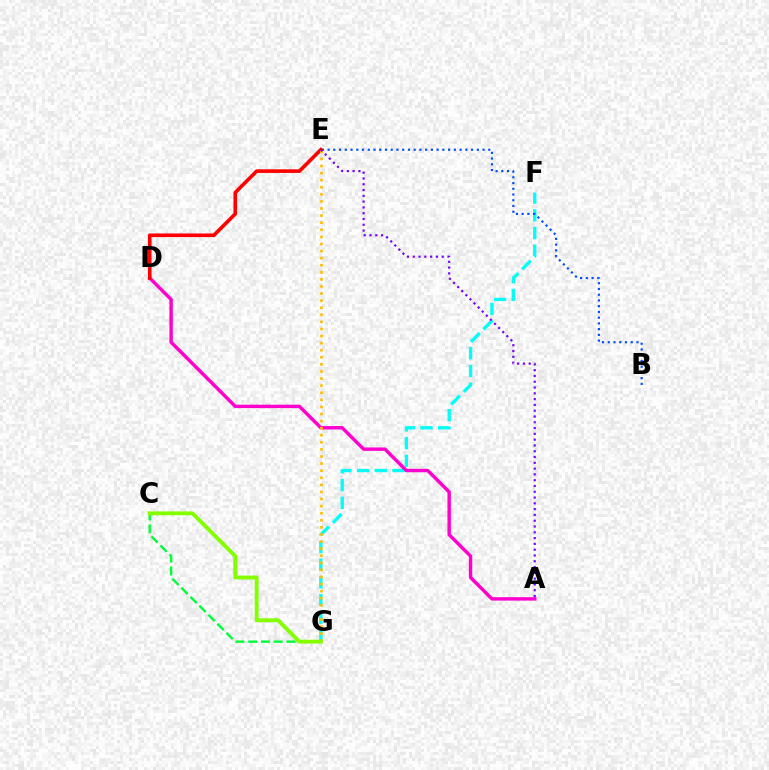{('F', 'G'): [{'color': '#00fff6', 'line_style': 'dashed', 'thickness': 2.4}], ('B', 'E'): [{'color': '#004bff', 'line_style': 'dotted', 'thickness': 1.56}], ('A', 'D'): [{'color': '#ff00cf', 'line_style': 'solid', 'thickness': 2.46}], ('D', 'E'): [{'color': '#ff0000', 'line_style': 'solid', 'thickness': 2.61}], ('E', 'G'): [{'color': '#ffbd00', 'line_style': 'dotted', 'thickness': 1.93}], ('C', 'G'): [{'color': '#00ff39', 'line_style': 'dashed', 'thickness': 1.73}, {'color': '#84ff00', 'line_style': 'solid', 'thickness': 2.8}], ('A', 'E'): [{'color': '#7200ff', 'line_style': 'dotted', 'thickness': 1.57}]}